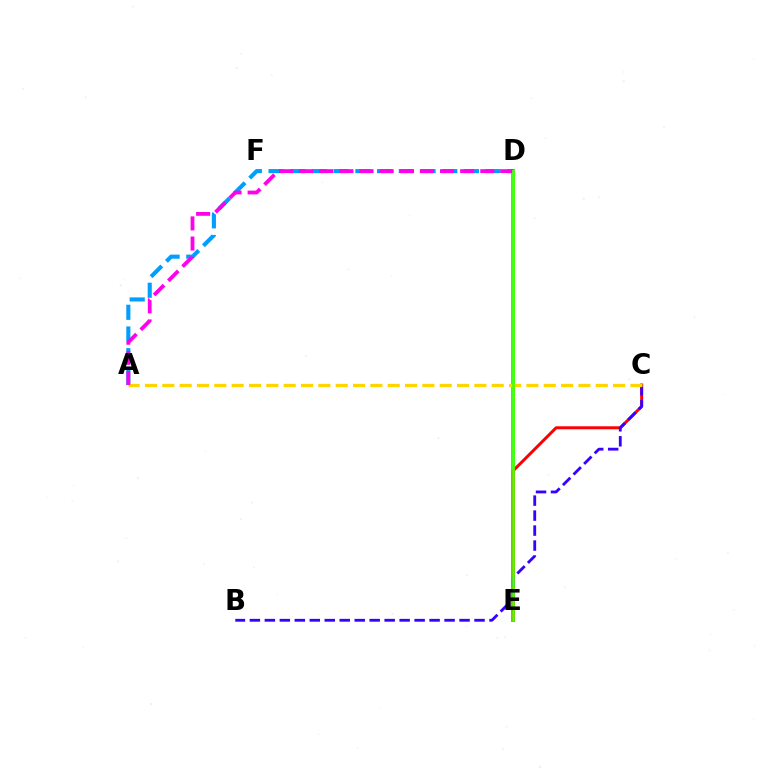{('D', 'E'): [{'color': '#00ff86', 'line_style': 'solid', 'thickness': 2.9}, {'color': '#4fff00', 'line_style': 'solid', 'thickness': 1.96}], ('C', 'E'): [{'color': '#ff0000', 'line_style': 'solid', 'thickness': 2.14}], ('A', 'D'): [{'color': '#009eff', 'line_style': 'dashed', 'thickness': 2.95}, {'color': '#ff00ed', 'line_style': 'dashed', 'thickness': 2.73}], ('B', 'C'): [{'color': '#3700ff', 'line_style': 'dashed', 'thickness': 2.03}], ('A', 'C'): [{'color': '#ffd500', 'line_style': 'dashed', 'thickness': 2.36}]}